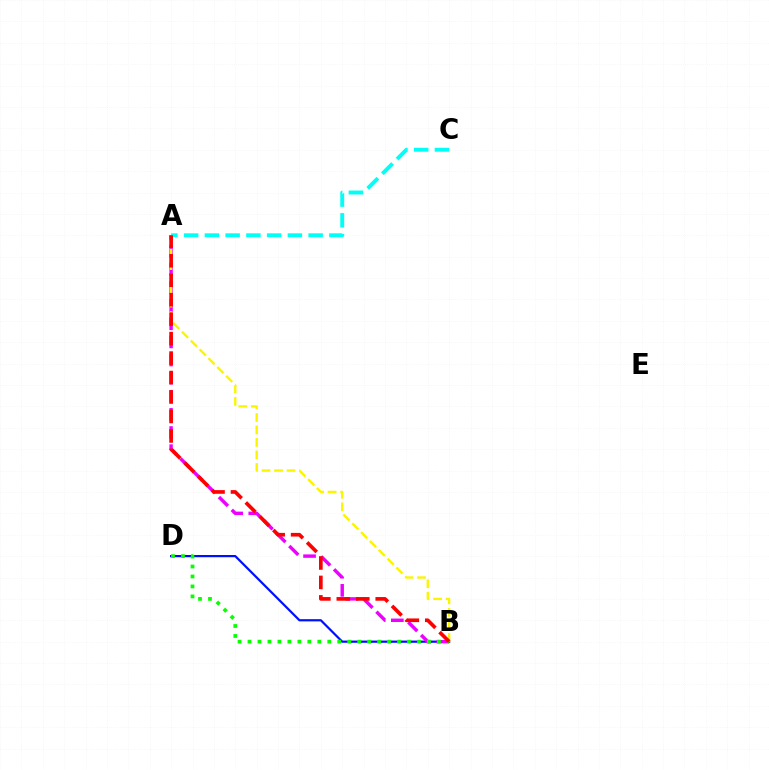{('B', 'D'): [{'color': '#0010ff', 'line_style': 'solid', 'thickness': 1.6}, {'color': '#08ff00', 'line_style': 'dotted', 'thickness': 2.71}], ('A', 'B'): [{'color': '#ee00ff', 'line_style': 'dashed', 'thickness': 2.46}, {'color': '#fcf500', 'line_style': 'dashed', 'thickness': 1.7}, {'color': '#ff0000', 'line_style': 'dashed', 'thickness': 2.64}], ('A', 'C'): [{'color': '#00fff6', 'line_style': 'dashed', 'thickness': 2.82}]}